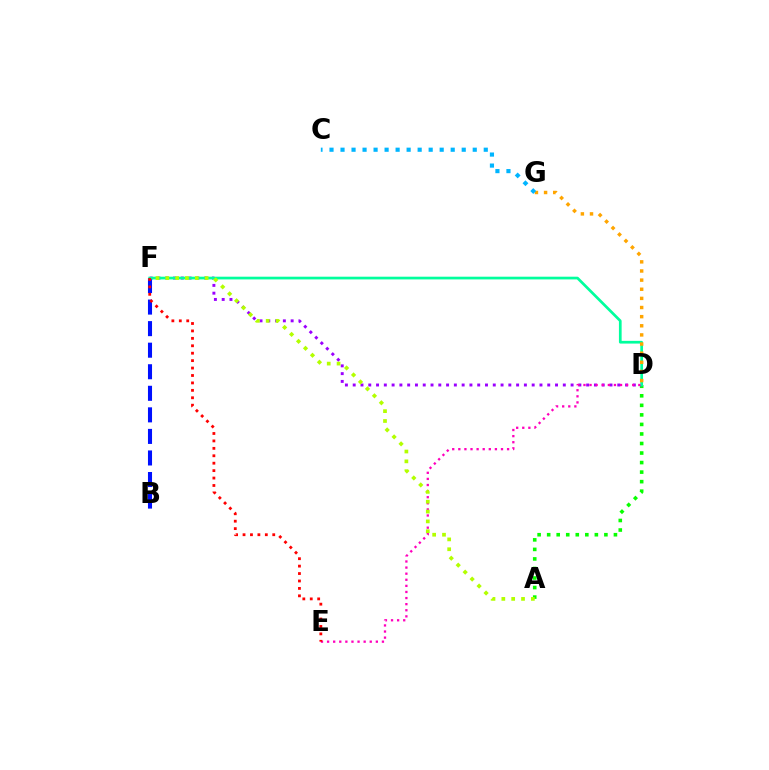{('A', 'D'): [{'color': '#08ff00', 'line_style': 'dotted', 'thickness': 2.59}], ('D', 'F'): [{'color': '#9b00ff', 'line_style': 'dotted', 'thickness': 2.11}, {'color': '#00ff9d', 'line_style': 'solid', 'thickness': 1.95}], ('B', 'F'): [{'color': '#0010ff', 'line_style': 'dashed', 'thickness': 2.93}], ('D', 'E'): [{'color': '#ff00bd', 'line_style': 'dotted', 'thickness': 1.66}], ('D', 'G'): [{'color': '#ffa500', 'line_style': 'dotted', 'thickness': 2.48}], ('C', 'G'): [{'color': '#00b5ff', 'line_style': 'dotted', 'thickness': 2.99}], ('A', 'F'): [{'color': '#b3ff00', 'line_style': 'dotted', 'thickness': 2.67}], ('E', 'F'): [{'color': '#ff0000', 'line_style': 'dotted', 'thickness': 2.02}]}